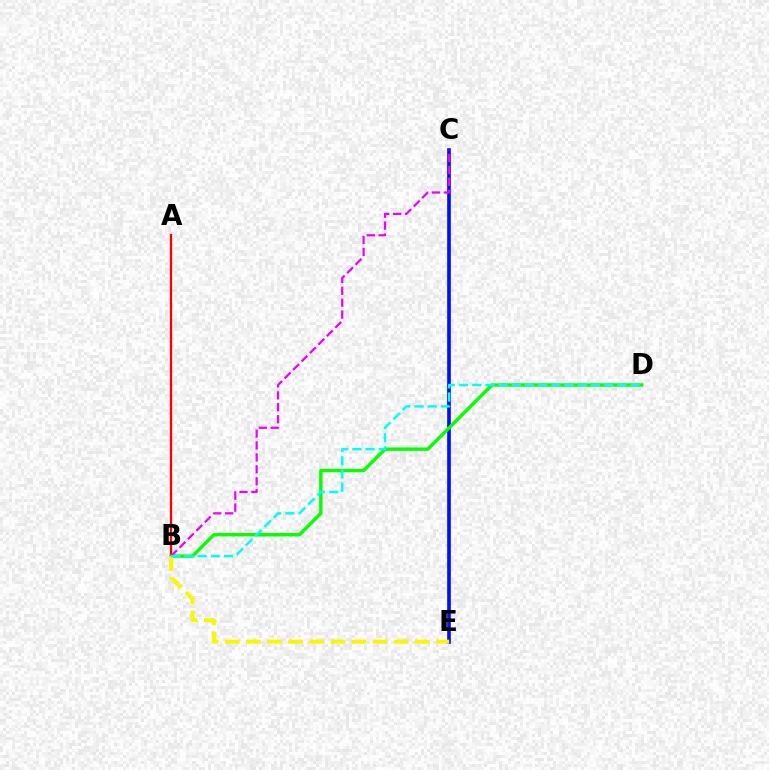{('A', 'B'): [{'color': '#ff0000', 'line_style': 'solid', 'thickness': 1.68}], ('C', 'E'): [{'color': '#0010ff', 'line_style': 'solid', 'thickness': 2.64}], ('B', 'D'): [{'color': '#08ff00', 'line_style': 'solid', 'thickness': 2.46}, {'color': '#00fff6', 'line_style': 'dashed', 'thickness': 1.79}], ('B', 'E'): [{'color': '#fcf500', 'line_style': 'dashed', 'thickness': 2.87}], ('B', 'C'): [{'color': '#ee00ff', 'line_style': 'dashed', 'thickness': 1.62}]}